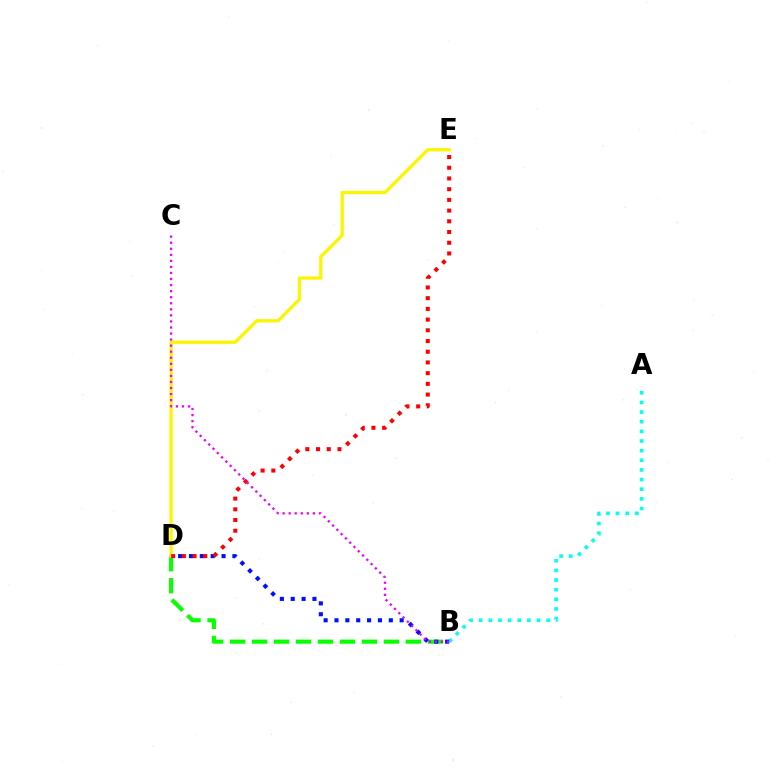{('B', 'D'): [{'color': '#08ff00', 'line_style': 'dashed', 'thickness': 2.99}, {'color': '#0010ff', 'line_style': 'dotted', 'thickness': 2.95}], ('A', 'B'): [{'color': '#00fff6', 'line_style': 'dotted', 'thickness': 2.62}], ('D', 'E'): [{'color': '#fcf500', 'line_style': 'solid', 'thickness': 2.36}, {'color': '#ff0000', 'line_style': 'dotted', 'thickness': 2.91}], ('B', 'C'): [{'color': '#ee00ff', 'line_style': 'dotted', 'thickness': 1.65}]}